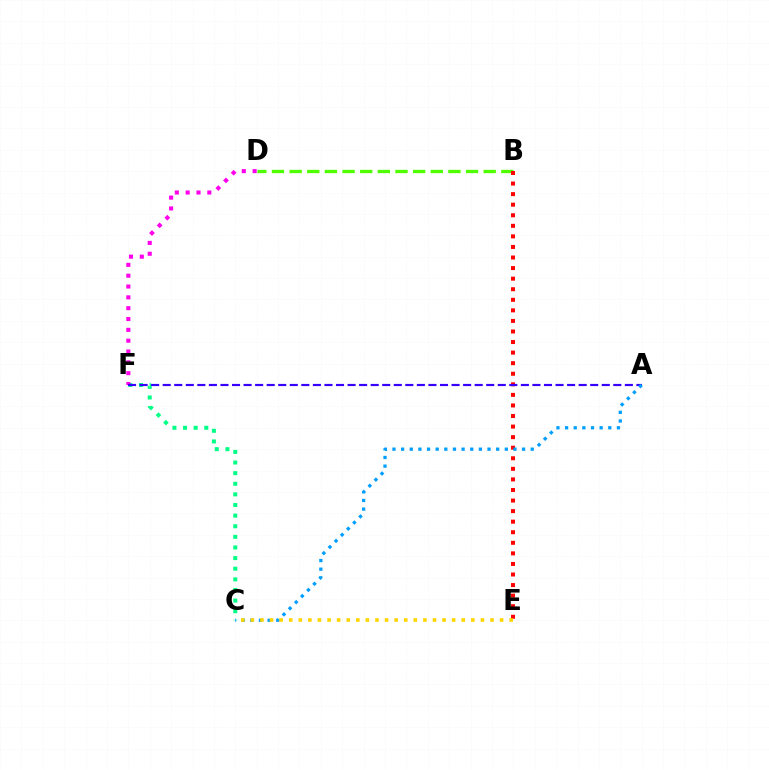{('C', 'F'): [{'color': '#00ff86', 'line_style': 'dotted', 'thickness': 2.89}], ('B', 'D'): [{'color': '#4fff00', 'line_style': 'dashed', 'thickness': 2.4}], ('B', 'E'): [{'color': '#ff0000', 'line_style': 'dotted', 'thickness': 2.87}], ('D', 'F'): [{'color': '#ff00ed', 'line_style': 'dotted', 'thickness': 2.94}], ('A', 'F'): [{'color': '#3700ff', 'line_style': 'dashed', 'thickness': 1.57}], ('A', 'C'): [{'color': '#009eff', 'line_style': 'dotted', 'thickness': 2.35}], ('C', 'E'): [{'color': '#ffd500', 'line_style': 'dotted', 'thickness': 2.6}]}